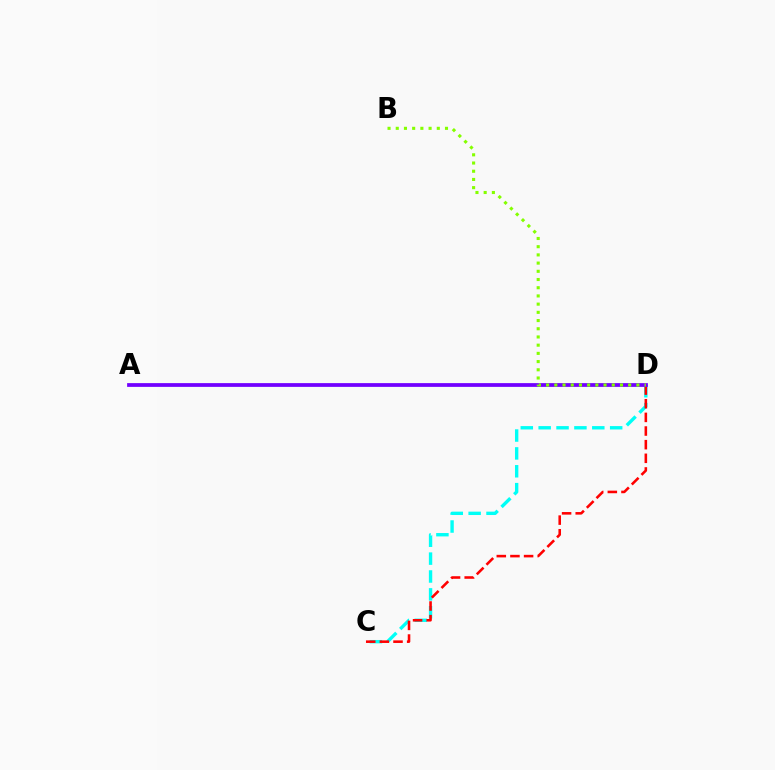{('C', 'D'): [{'color': '#00fff6', 'line_style': 'dashed', 'thickness': 2.43}, {'color': '#ff0000', 'line_style': 'dashed', 'thickness': 1.85}], ('A', 'D'): [{'color': '#7200ff', 'line_style': 'solid', 'thickness': 2.71}], ('B', 'D'): [{'color': '#84ff00', 'line_style': 'dotted', 'thickness': 2.23}]}